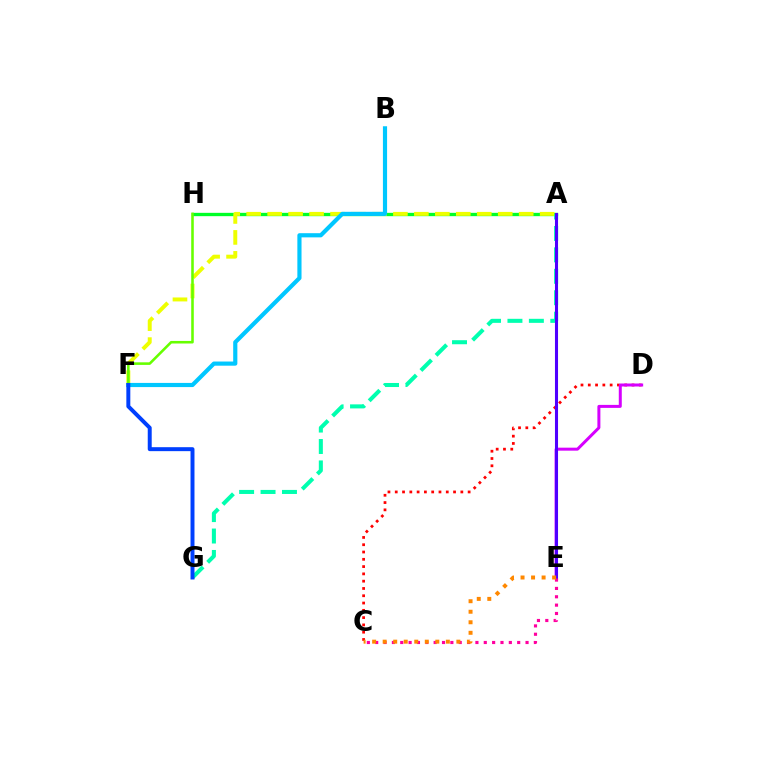{('A', 'H'): [{'color': '#00ff27', 'line_style': 'solid', 'thickness': 2.39}], ('A', 'F'): [{'color': '#eeff00', 'line_style': 'dashed', 'thickness': 2.85}], ('C', 'D'): [{'color': '#ff0000', 'line_style': 'dotted', 'thickness': 1.98}], ('B', 'F'): [{'color': '#00c7ff', 'line_style': 'solid', 'thickness': 3.0}], ('D', 'E'): [{'color': '#d600ff', 'line_style': 'solid', 'thickness': 2.16}], ('F', 'H'): [{'color': '#66ff00', 'line_style': 'solid', 'thickness': 1.85}], ('A', 'G'): [{'color': '#00ffaf', 'line_style': 'dashed', 'thickness': 2.91}], ('F', 'G'): [{'color': '#003fff', 'line_style': 'solid', 'thickness': 2.85}], ('A', 'E'): [{'color': '#4f00ff', 'line_style': 'solid', 'thickness': 2.21}], ('C', 'E'): [{'color': '#ff00a0', 'line_style': 'dotted', 'thickness': 2.27}, {'color': '#ff8800', 'line_style': 'dotted', 'thickness': 2.86}]}